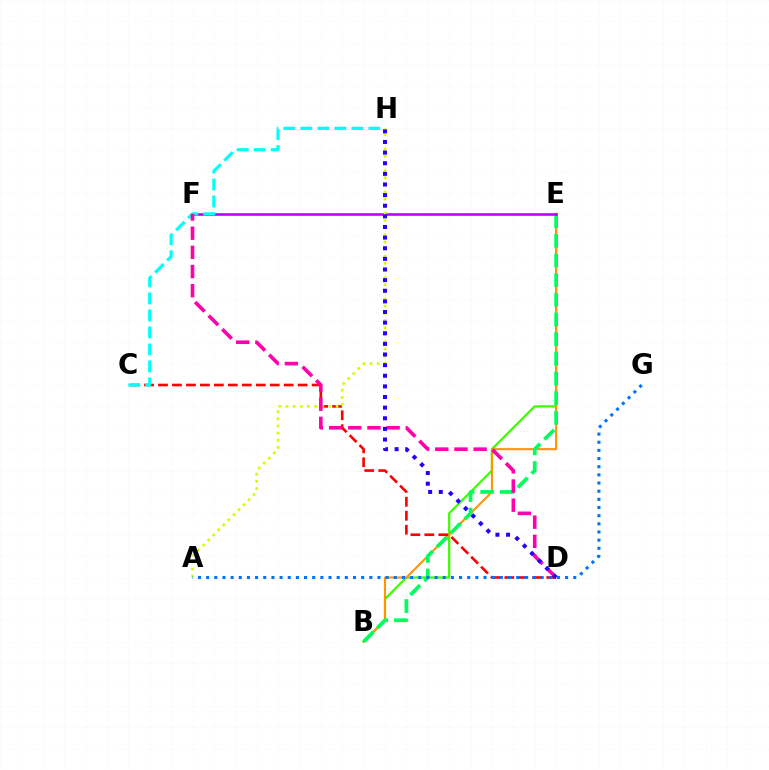{('B', 'E'): [{'color': '#3dff00', 'line_style': 'solid', 'thickness': 1.62}, {'color': '#ff9400', 'line_style': 'solid', 'thickness': 1.51}, {'color': '#00ff5c', 'line_style': 'dashed', 'thickness': 2.67}], ('C', 'D'): [{'color': '#ff0000', 'line_style': 'dashed', 'thickness': 1.9}], ('E', 'F'): [{'color': '#b900ff', 'line_style': 'solid', 'thickness': 1.87}], ('C', 'H'): [{'color': '#00fff6', 'line_style': 'dashed', 'thickness': 2.31}], ('A', 'H'): [{'color': '#d1ff00', 'line_style': 'dotted', 'thickness': 1.94}], ('D', 'F'): [{'color': '#ff00ac', 'line_style': 'dashed', 'thickness': 2.6}], ('D', 'H'): [{'color': '#2500ff', 'line_style': 'dotted', 'thickness': 2.89}], ('A', 'G'): [{'color': '#0074ff', 'line_style': 'dotted', 'thickness': 2.22}]}